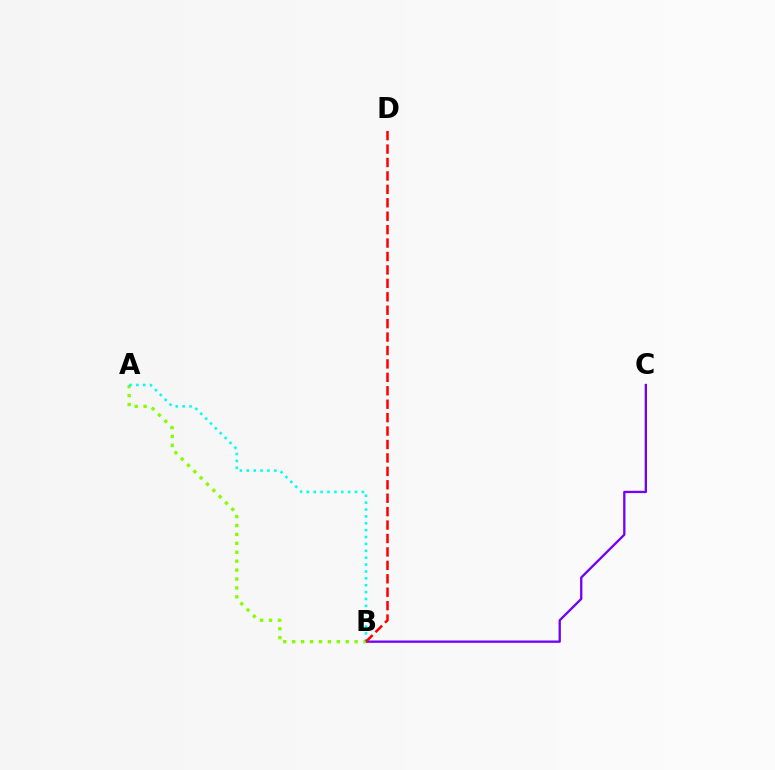{('B', 'C'): [{'color': '#7200ff', 'line_style': 'solid', 'thickness': 1.67}], ('A', 'B'): [{'color': '#84ff00', 'line_style': 'dotted', 'thickness': 2.42}, {'color': '#00fff6', 'line_style': 'dotted', 'thickness': 1.87}], ('B', 'D'): [{'color': '#ff0000', 'line_style': 'dashed', 'thickness': 1.82}]}